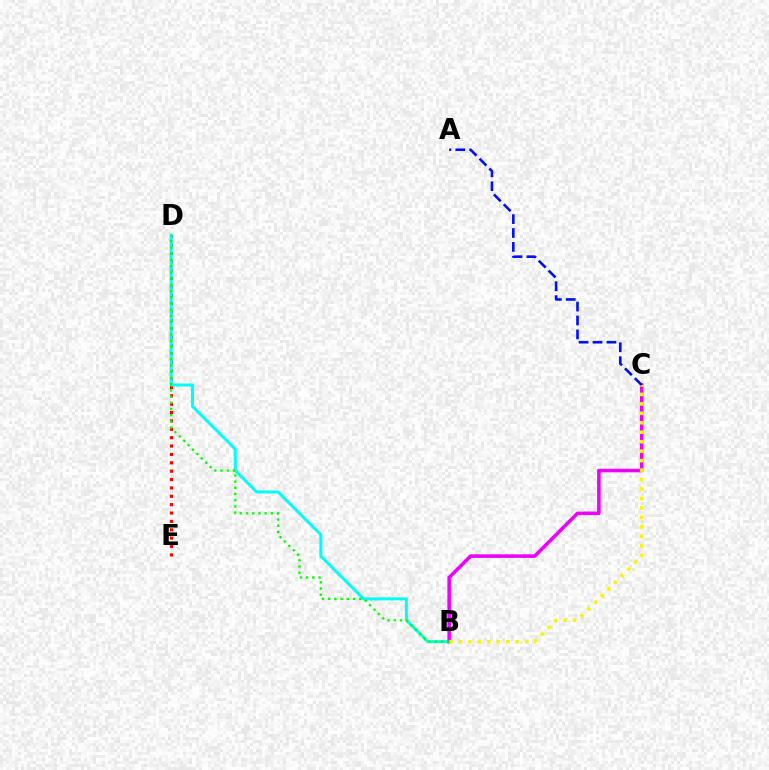{('D', 'E'): [{'color': '#ff0000', 'line_style': 'dotted', 'thickness': 2.28}], ('B', 'D'): [{'color': '#00fff6', 'line_style': 'solid', 'thickness': 2.16}, {'color': '#08ff00', 'line_style': 'dotted', 'thickness': 1.69}], ('B', 'C'): [{'color': '#ee00ff', 'line_style': 'solid', 'thickness': 2.56}, {'color': '#fcf500', 'line_style': 'dotted', 'thickness': 2.57}], ('A', 'C'): [{'color': '#0010ff', 'line_style': 'dashed', 'thickness': 1.89}]}